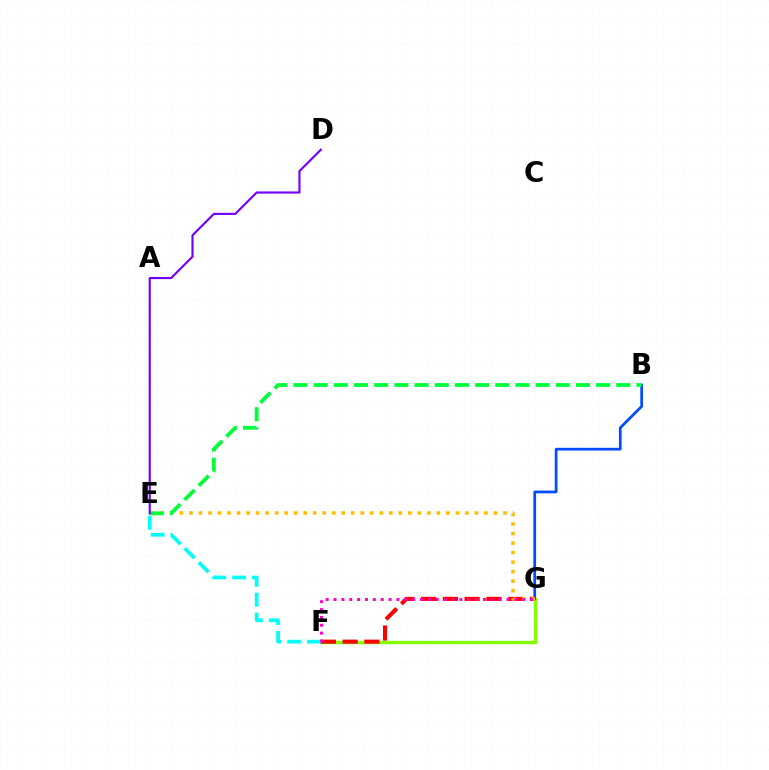{('F', 'G'): [{'color': '#84ff00', 'line_style': 'solid', 'thickness': 2.45}, {'color': '#ff0000', 'line_style': 'dashed', 'thickness': 2.95}, {'color': '#ff00cf', 'line_style': 'dotted', 'thickness': 2.14}], ('B', 'G'): [{'color': '#004bff', 'line_style': 'solid', 'thickness': 1.96}], ('E', 'F'): [{'color': '#00fff6', 'line_style': 'dashed', 'thickness': 2.7}], ('E', 'G'): [{'color': '#ffbd00', 'line_style': 'dotted', 'thickness': 2.59}], ('B', 'E'): [{'color': '#00ff39', 'line_style': 'dashed', 'thickness': 2.74}], ('D', 'E'): [{'color': '#7200ff', 'line_style': 'solid', 'thickness': 1.54}]}